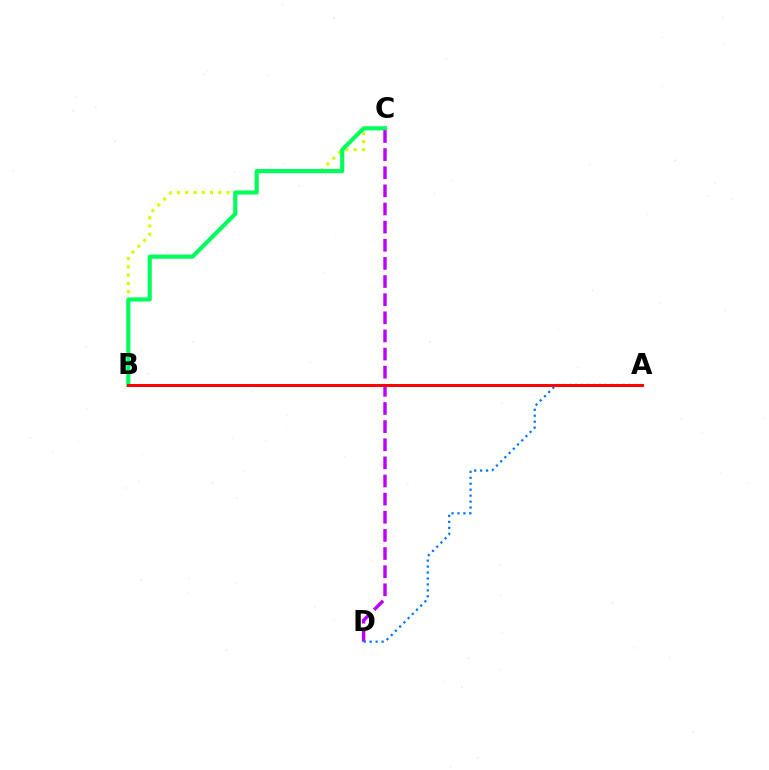{('B', 'C'): [{'color': '#d1ff00', 'line_style': 'dotted', 'thickness': 2.25}, {'color': '#00ff5c', 'line_style': 'solid', 'thickness': 2.98}], ('C', 'D'): [{'color': '#b900ff', 'line_style': 'dashed', 'thickness': 2.46}], ('A', 'D'): [{'color': '#0074ff', 'line_style': 'dotted', 'thickness': 1.62}], ('A', 'B'): [{'color': '#ff0000', 'line_style': 'solid', 'thickness': 2.13}]}